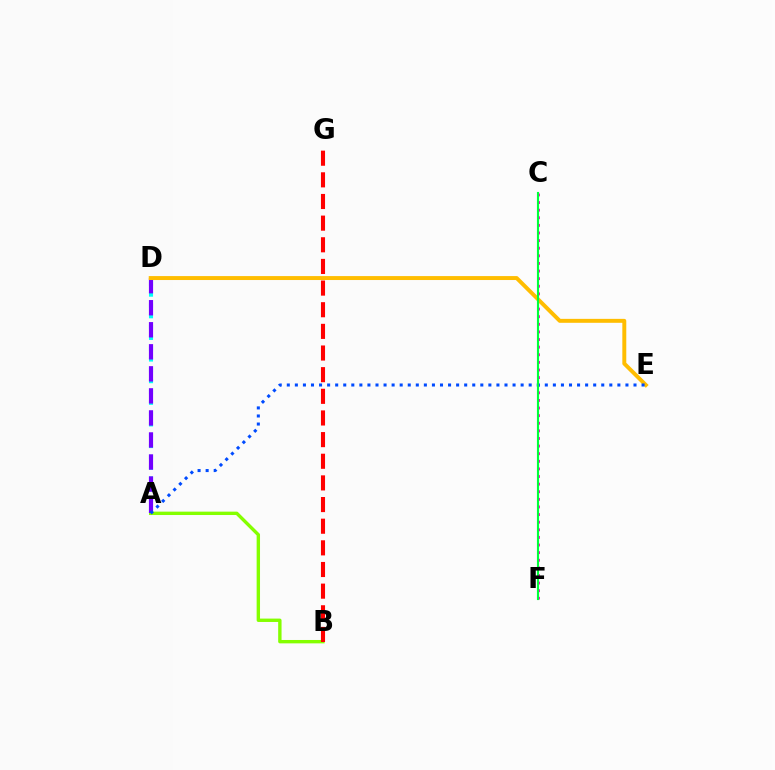{('C', 'F'): [{'color': '#ff00cf', 'line_style': 'dotted', 'thickness': 2.07}, {'color': '#00ff39', 'line_style': 'solid', 'thickness': 1.53}], ('A', 'D'): [{'color': '#00fff6', 'line_style': 'dotted', 'thickness': 2.94}, {'color': '#7200ff', 'line_style': 'dashed', 'thickness': 2.99}], ('A', 'B'): [{'color': '#84ff00', 'line_style': 'solid', 'thickness': 2.43}], ('D', 'E'): [{'color': '#ffbd00', 'line_style': 'solid', 'thickness': 2.84}], ('A', 'E'): [{'color': '#004bff', 'line_style': 'dotted', 'thickness': 2.19}], ('B', 'G'): [{'color': '#ff0000', 'line_style': 'dashed', 'thickness': 2.94}]}